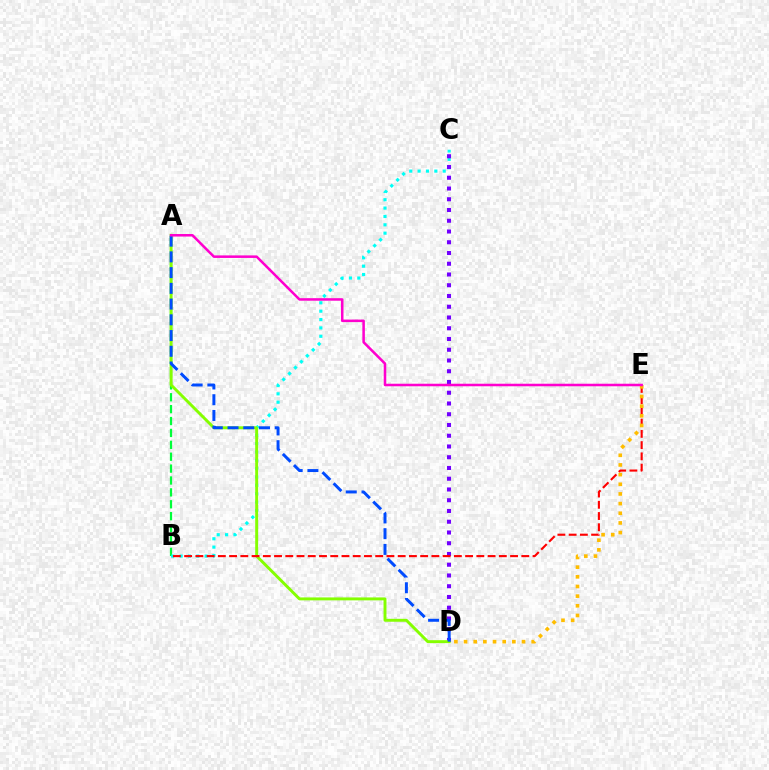{('A', 'B'): [{'color': '#00ff39', 'line_style': 'dashed', 'thickness': 1.62}], ('B', 'C'): [{'color': '#00fff6', 'line_style': 'dotted', 'thickness': 2.27}], ('C', 'D'): [{'color': '#7200ff', 'line_style': 'dotted', 'thickness': 2.92}], ('A', 'D'): [{'color': '#84ff00', 'line_style': 'solid', 'thickness': 2.11}, {'color': '#004bff', 'line_style': 'dashed', 'thickness': 2.14}], ('B', 'E'): [{'color': '#ff0000', 'line_style': 'dashed', 'thickness': 1.53}], ('D', 'E'): [{'color': '#ffbd00', 'line_style': 'dotted', 'thickness': 2.63}], ('A', 'E'): [{'color': '#ff00cf', 'line_style': 'solid', 'thickness': 1.83}]}